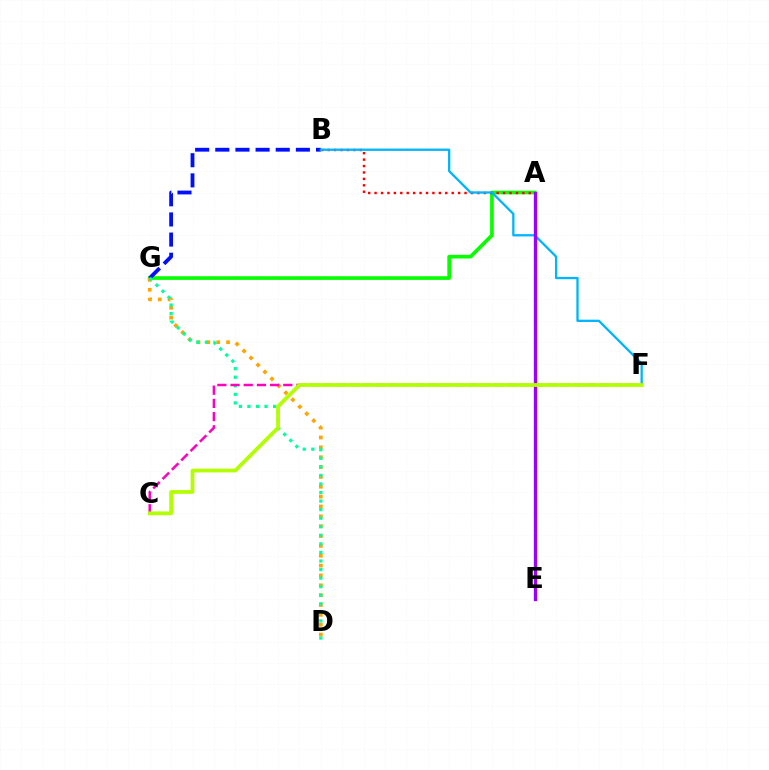{('A', 'G'): [{'color': '#08ff00', 'line_style': 'solid', 'thickness': 2.64}], ('D', 'G'): [{'color': '#ffa500', 'line_style': 'dotted', 'thickness': 2.68}, {'color': '#00ff9d', 'line_style': 'dotted', 'thickness': 2.33}], ('A', 'B'): [{'color': '#ff0000', 'line_style': 'dotted', 'thickness': 1.75}], ('B', 'G'): [{'color': '#0010ff', 'line_style': 'dashed', 'thickness': 2.74}], ('B', 'F'): [{'color': '#00b5ff', 'line_style': 'solid', 'thickness': 1.66}], ('A', 'E'): [{'color': '#9b00ff', 'line_style': 'solid', 'thickness': 2.39}], ('C', 'F'): [{'color': '#ff00bd', 'line_style': 'dashed', 'thickness': 1.79}, {'color': '#b3ff00', 'line_style': 'solid', 'thickness': 2.71}]}